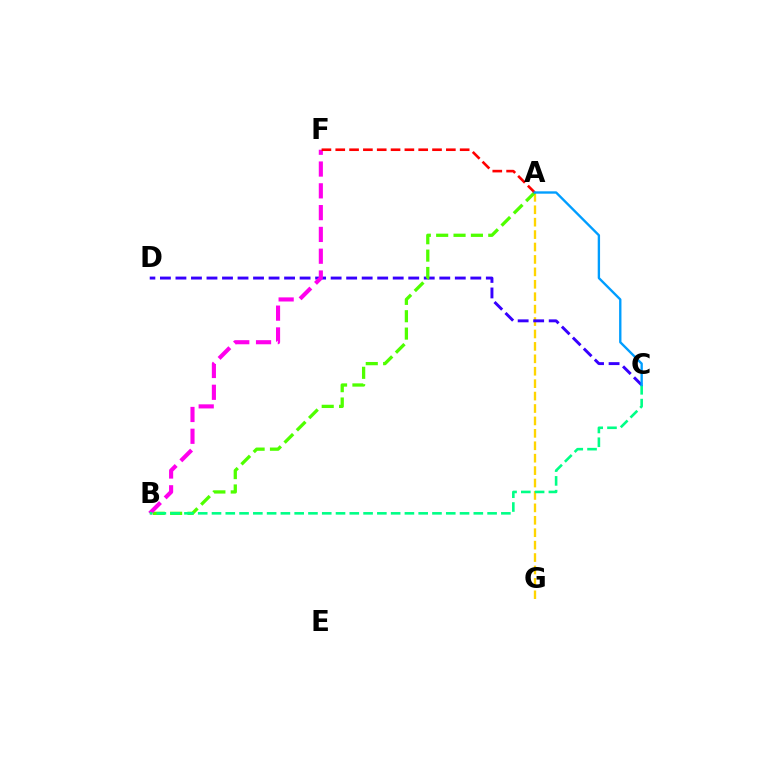{('A', 'G'): [{'color': '#ffd500', 'line_style': 'dashed', 'thickness': 1.69}], ('C', 'D'): [{'color': '#3700ff', 'line_style': 'dashed', 'thickness': 2.11}], ('A', 'B'): [{'color': '#4fff00', 'line_style': 'dashed', 'thickness': 2.36}], ('B', 'F'): [{'color': '#ff00ed', 'line_style': 'dashed', 'thickness': 2.96}], ('B', 'C'): [{'color': '#00ff86', 'line_style': 'dashed', 'thickness': 1.87}], ('A', 'F'): [{'color': '#ff0000', 'line_style': 'dashed', 'thickness': 1.88}], ('A', 'C'): [{'color': '#009eff', 'line_style': 'solid', 'thickness': 1.7}]}